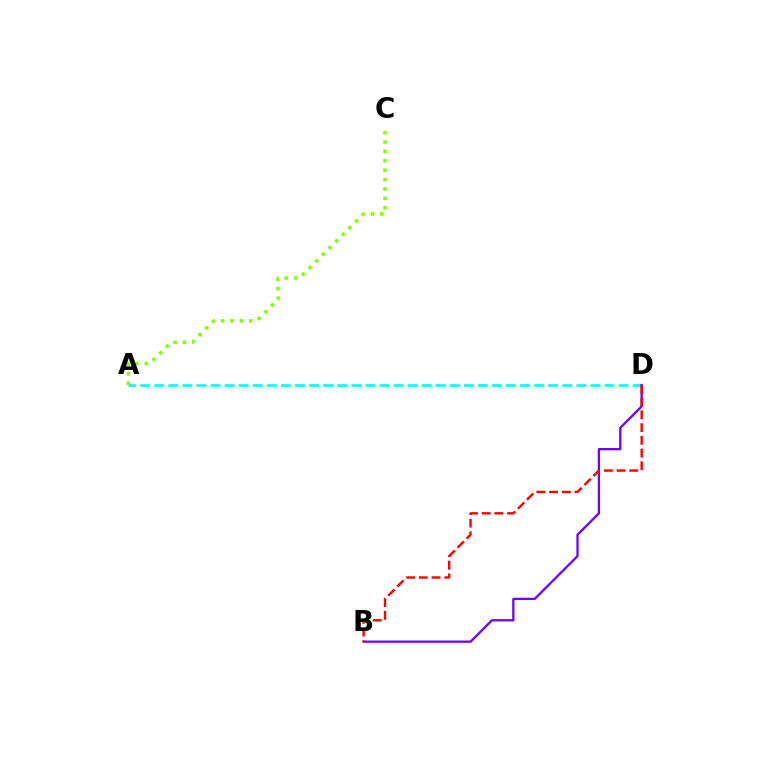{('A', 'D'): [{'color': '#00fff6', 'line_style': 'dashed', 'thickness': 1.91}], ('A', 'C'): [{'color': '#84ff00', 'line_style': 'dotted', 'thickness': 2.55}], ('B', 'D'): [{'color': '#7200ff', 'line_style': 'solid', 'thickness': 1.65}, {'color': '#ff0000', 'line_style': 'dashed', 'thickness': 1.73}]}